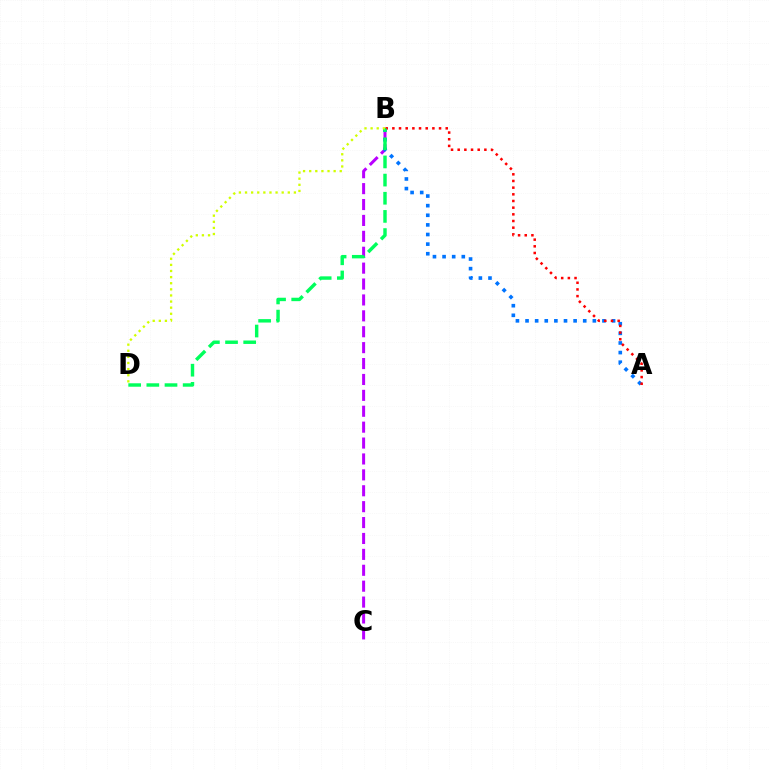{('B', 'C'): [{'color': '#b900ff', 'line_style': 'dashed', 'thickness': 2.16}], ('A', 'B'): [{'color': '#0074ff', 'line_style': 'dotted', 'thickness': 2.61}, {'color': '#ff0000', 'line_style': 'dotted', 'thickness': 1.81}], ('B', 'D'): [{'color': '#00ff5c', 'line_style': 'dashed', 'thickness': 2.47}, {'color': '#d1ff00', 'line_style': 'dotted', 'thickness': 1.66}]}